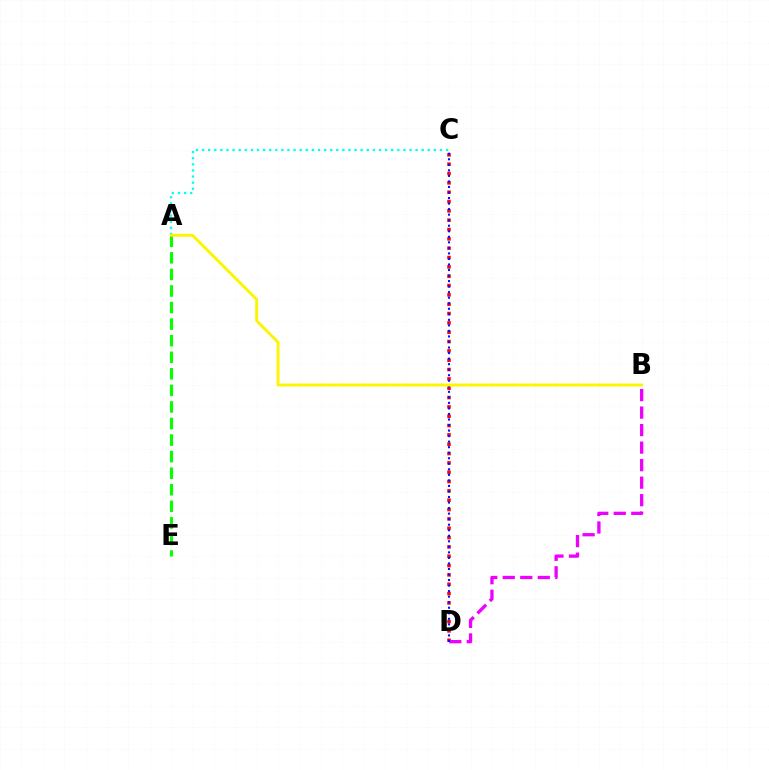{('A', 'C'): [{'color': '#00fff6', 'line_style': 'dotted', 'thickness': 1.66}], ('C', 'D'): [{'color': '#ff0000', 'line_style': 'dotted', 'thickness': 2.54}, {'color': '#0010ff', 'line_style': 'dotted', 'thickness': 1.5}], ('B', 'D'): [{'color': '#ee00ff', 'line_style': 'dashed', 'thickness': 2.38}], ('A', 'E'): [{'color': '#08ff00', 'line_style': 'dashed', 'thickness': 2.25}], ('A', 'B'): [{'color': '#fcf500', 'line_style': 'solid', 'thickness': 2.1}]}